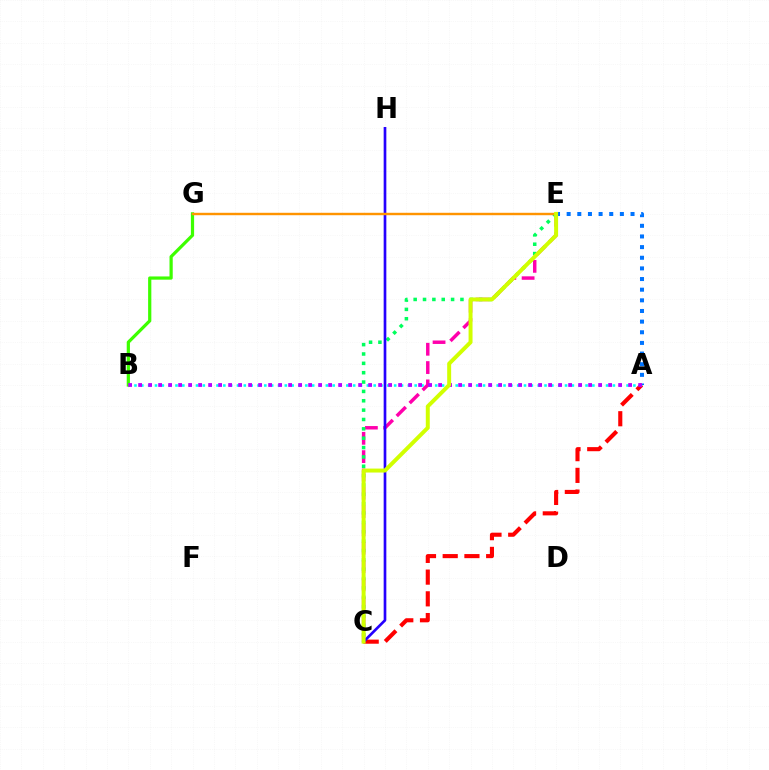{('A', 'B'): [{'color': '#00fff6', 'line_style': 'dotted', 'thickness': 1.86}, {'color': '#b900ff', 'line_style': 'dotted', 'thickness': 2.72}], ('A', 'C'): [{'color': '#ff0000', 'line_style': 'dashed', 'thickness': 2.95}], ('C', 'E'): [{'color': '#ff00ac', 'line_style': 'dashed', 'thickness': 2.49}, {'color': '#00ff5c', 'line_style': 'dotted', 'thickness': 2.54}, {'color': '#d1ff00', 'line_style': 'solid', 'thickness': 2.85}], ('A', 'E'): [{'color': '#0074ff', 'line_style': 'dotted', 'thickness': 2.89}], ('B', 'G'): [{'color': '#3dff00', 'line_style': 'solid', 'thickness': 2.32}], ('C', 'H'): [{'color': '#2500ff', 'line_style': 'solid', 'thickness': 1.92}], ('E', 'G'): [{'color': '#ff9400', 'line_style': 'solid', 'thickness': 1.74}]}